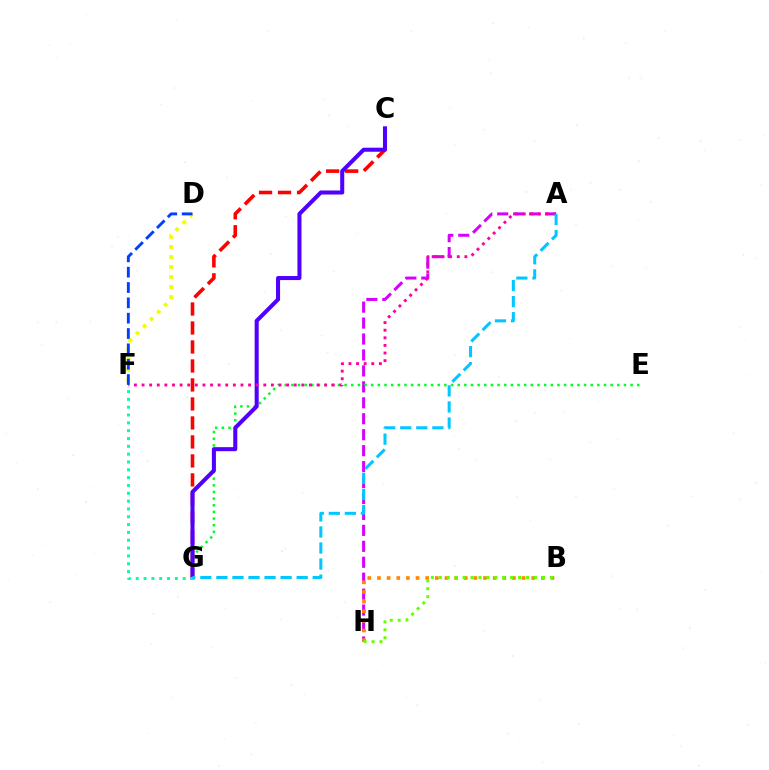{('A', 'H'): [{'color': '#d600ff', 'line_style': 'dashed', 'thickness': 2.17}], ('C', 'G'): [{'color': '#ff0000', 'line_style': 'dashed', 'thickness': 2.58}, {'color': '#4f00ff', 'line_style': 'solid', 'thickness': 2.91}], ('E', 'G'): [{'color': '#00ff27', 'line_style': 'dotted', 'thickness': 1.81}], ('A', 'F'): [{'color': '#ff00a0', 'line_style': 'dotted', 'thickness': 2.07}], ('B', 'H'): [{'color': '#ff8800', 'line_style': 'dotted', 'thickness': 2.62}, {'color': '#66ff00', 'line_style': 'dotted', 'thickness': 2.15}], ('F', 'G'): [{'color': '#00ffaf', 'line_style': 'dotted', 'thickness': 2.13}], ('D', 'F'): [{'color': '#eeff00', 'line_style': 'dotted', 'thickness': 2.72}, {'color': '#003fff', 'line_style': 'dashed', 'thickness': 2.08}], ('A', 'G'): [{'color': '#00c7ff', 'line_style': 'dashed', 'thickness': 2.18}]}